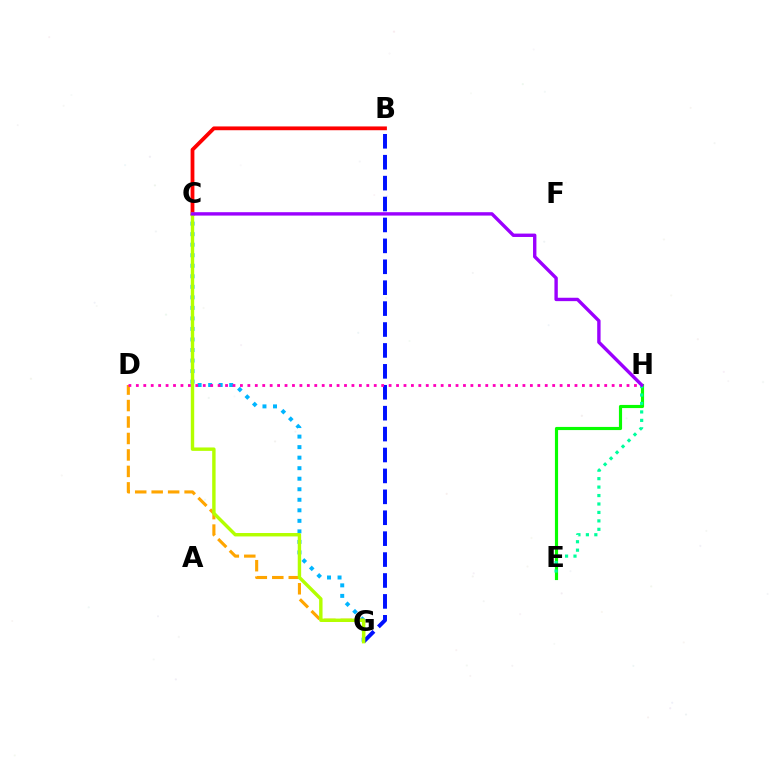{('E', 'H'): [{'color': '#08ff00', 'line_style': 'solid', 'thickness': 2.27}, {'color': '#00ff9d', 'line_style': 'dotted', 'thickness': 2.29}], ('C', 'G'): [{'color': '#00b5ff', 'line_style': 'dotted', 'thickness': 2.86}, {'color': '#b3ff00', 'line_style': 'solid', 'thickness': 2.46}], ('D', 'G'): [{'color': '#ffa500', 'line_style': 'dashed', 'thickness': 2.24}], ('B', 'C'): [{'color': '#ff0000', 'line_style': 'solid', 'thickness': 2.73}], ('B', 'G'): [{'color': '#0010ff', 'line_style': 'dashed', 'thickness': 2.84}], ('D', 'H'): [{'color': '#ff00bd', 'line_style': 'dotted', 'thickness': 2.02}], ('C', 'H'): [{'color': '#9b00ff', 'line_style': 'solid', 'thickness': 2.43}]}